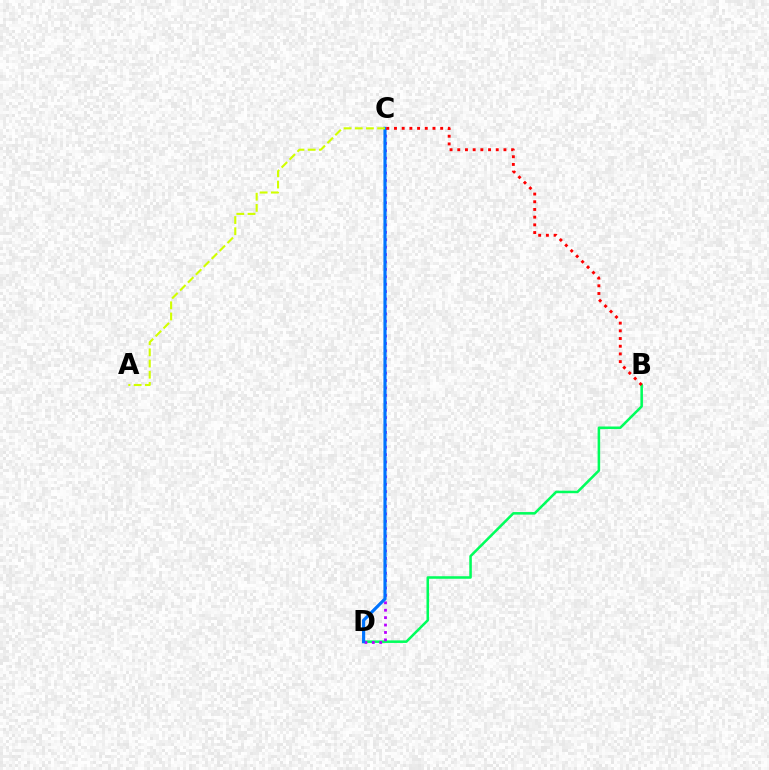{('B', 'D'): [{'color': '#00ff5c', 'line_style': 'solid', 'thickness': 1.83}], ('C', 'D'): [{'color': '#b900ff', 'line_style': 'dotted', 'thickness': 2.01}, {'color': '#0074ff', 'line_style': 'solid', 'thickness': 2.27}], ('B', 'C'): [{'color': '#ff0000', 'line_style': 'dotted', 'thickness': 2.09}], ('A', 'C'): [{'color': '#d1ff00', 'line_style': 'dashed', 'thickness': 1.52}]}